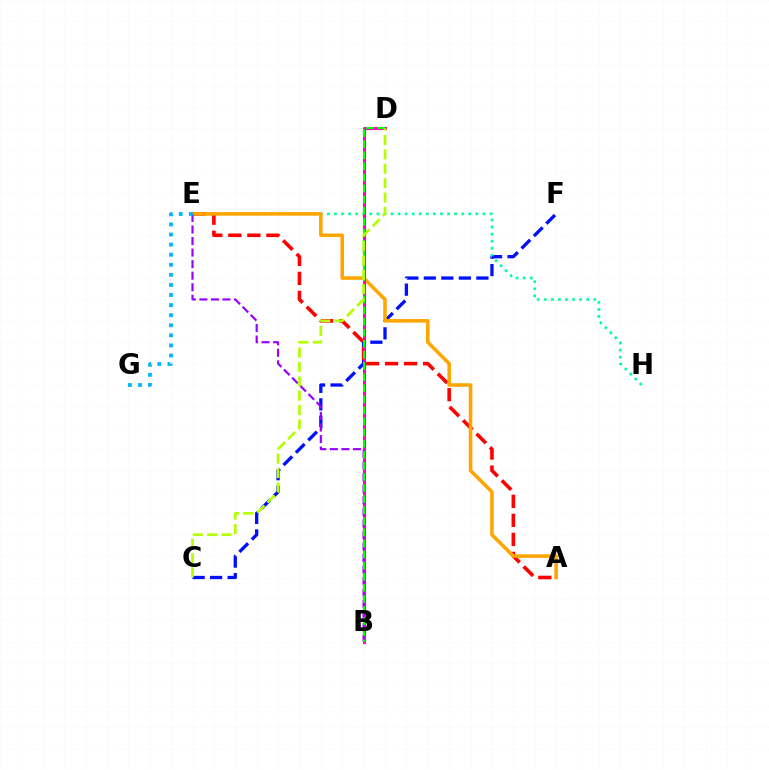{('C', 'F'): [{'color': '#0010ff', 'line_style': 'dashed', 'thickness': 2.38}], ('E', 'H'): [{'color': '#00ff9d', 'line_style': 'dotted', 'thickness': 1.92}], ('A', 'E'): [{'color': '#ff0000', 'line_style': 'dashed', 'thickness': 2.59}, {'color': '#ffa500', 'line_style': 'solid', 'thickness': 2.57}], ('B', 'D'): [{'color': '#ff00bd', 'line_style': 'solid', 'thickness': 2.22}, {'color': '#08ff00', 'line_style': 'dashed', 'thickness': 1.51}], ('B', 'E'): [{'color': '#9b00ff', 'line_style': 'dashed', 'thickness': 1.57}], ('C', 'D'): [{'color': '#b3ff00', 'line_style': 'dashed', 'thickness': 1.95}], ('E', 'G'): [{'color': '#00b5ff', 'line_style': 'dotted', 'thickness': 2.74}]}